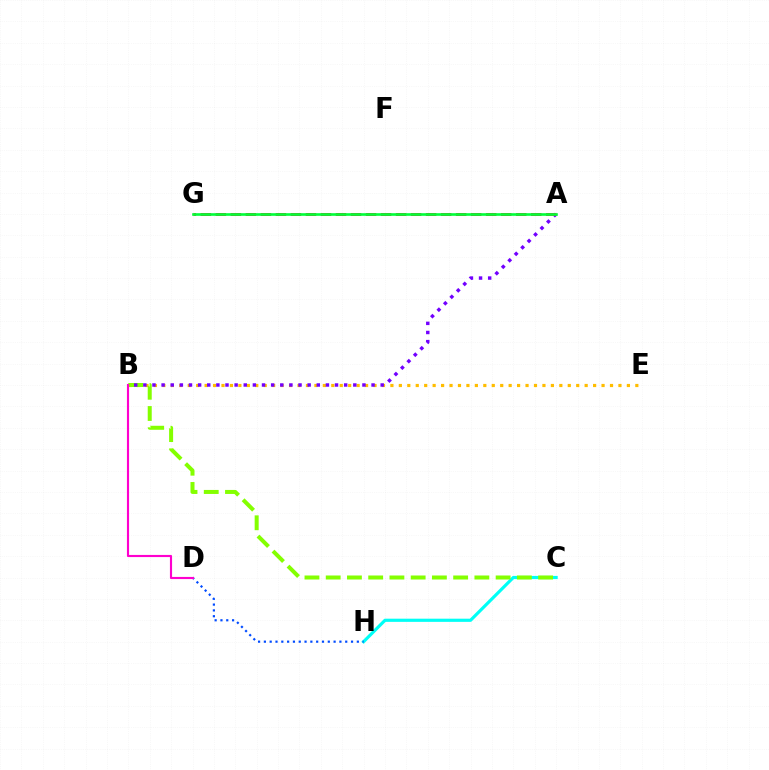{('C', 'H'): [{'color': '#00fff6', 'line_style': 'solid', 'thickness': 2.28}], ('B', 'E'): [{'color': '#ffbd00', 'line_style': 'dotted', 'thickness': 2.29}], ('D', 'H'): [{'color': '#004bff', 'line_style': 'dotted', 'thickness': 1.58}], ('B', 'C'): [{'color': '#84ff00', 'line_style': 'dashed', 'thickness': 2.89}], ('A', 'B'): [{'color': '#7200ff', 'line_style': 'dotted', 'thickness': 2.48}], ('B', 'D'): [{'color': '#ff00cf', 'line_style': 'solid', 'thickness': 1.54}], ('A', 'G'): [{'color': '#ff0000', 'line_style': 'dashed', 'thickness': 2.04}, {'color': '#00ff39', 'line_style': 'solid', 'thickness': 1.89}]}